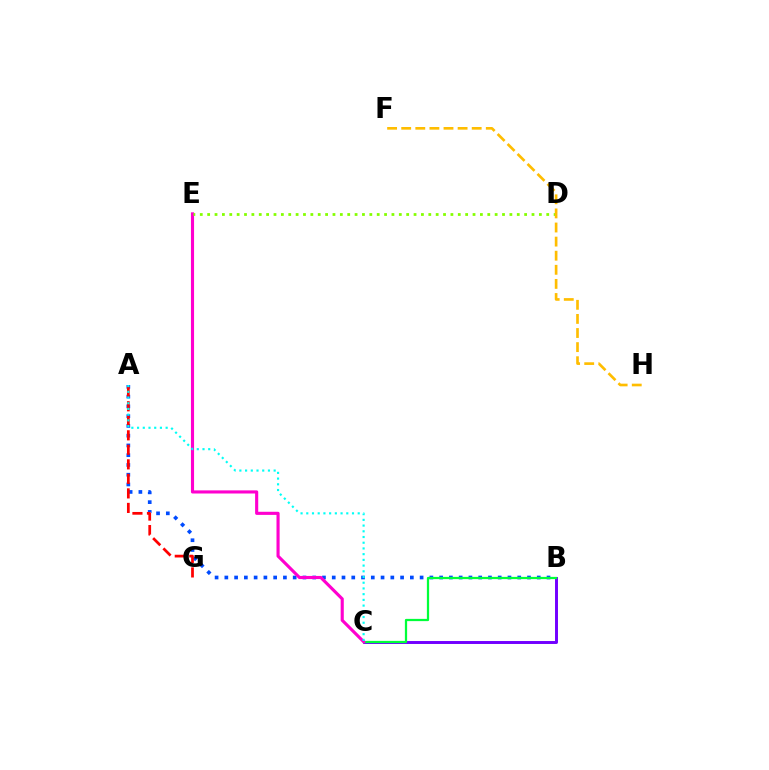{('B', 'C'): [{'color': '#7200ff', 'line_style': 'solid', 'thickness': 2.12}, {'color': '#00ff39', 'line_style': 'solid', 'thickness': 1.62}], ('A', 'B'): [{'color': '#004bff', 'line_style': 'dotted', 'thickness': 2.65}], ('A', 'G'): [{'color': '#ff0000', 'line_style': 'dashed', 'thickness': 1.97}], ('C', 'E'): [{'color': '#ff00cf', 'line_style': 'solid', 'thickness': 2.25}], ('D', 'E'): [{'color': '#84ff00', 'line_style': 'dotted', 'thickness': 2.0}], ('A', 'C'): [{'color': '#00fff6', 'line_style': 'dotted', 'thickness': 1.55}], ('F', 'H'): [{'color': '#ffbd00', 'line_style': 'dashed', 'thickness': 1.92}]}